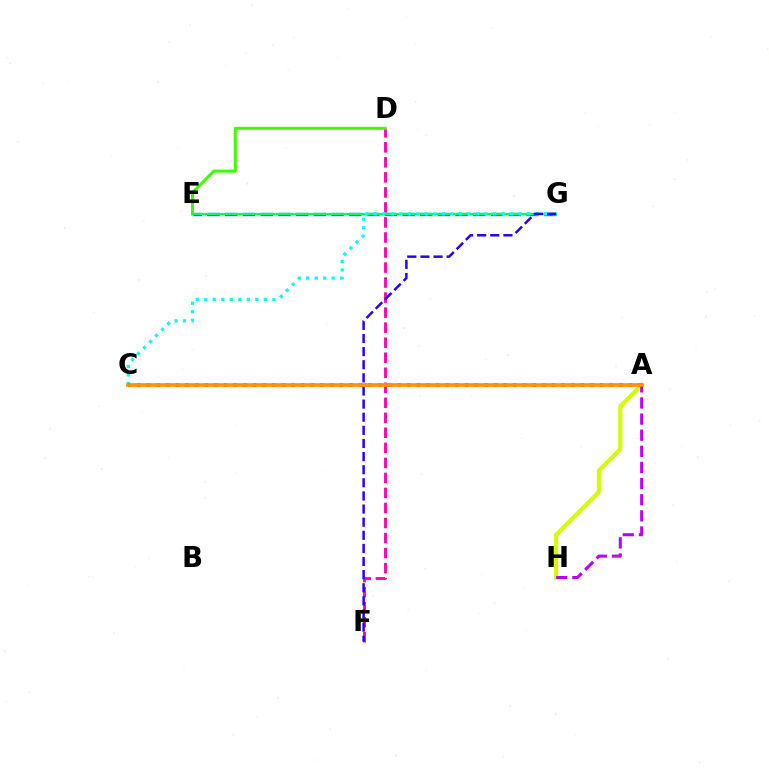{('D', 'F'): [{'color': '#ff00ac', 'line_style': 'dashed', 'thickness': 2.04}], ('D', 'E'): [{'color': '#3dff00', 'line_style': 'solid', 'thickness': 2.16}], ('E', 'G'): [{'color': '#0074ff', 'line_style': 'dashed', 'thickness': 2.41}, {'color': '#00ff5c', 'line_style': 'solid', 'thickness': 1.58}], ('A', 'H'): [{'color': '#d1ff00', 'line_style': 'solid', 'thickness': 2.93}, {'color': '#b900ff', 'line_style': 'dashed', 'thickness': 2.19}], ('C', 'G'): [{'color': '#00fff6', 'line_style': 'dotted', 'thickness': 2.31}], ('A', 'C'): [{'color': '#ff0000', 'line_style': 'dotted', 'thickness': 2.62}, {'color': '#ff9400', 'line_style': 'solid', 'thickness': 2.65}], ('F', 'G'): [{'color': '#2500ff', 'line_style': 'dashed', 'thickness': 1.78}]}